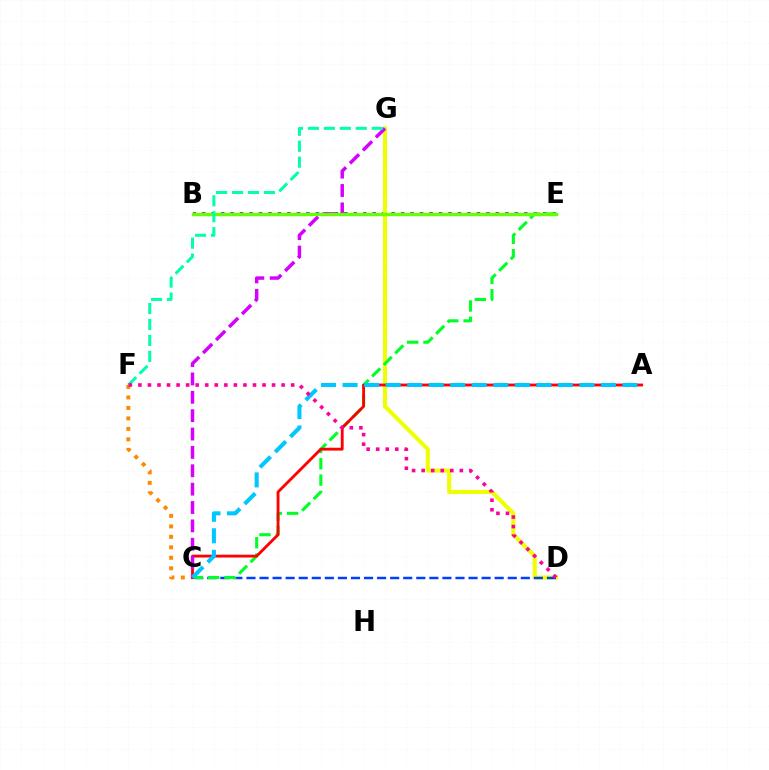{('B', 'E'): [{'color': '#4f00ff', 'line_style': 'dotted', 'thickness': 2.57}, {'color': '#66ff00', 'line_style': 'solid', 'thickness': 2.44}], ('D', 'G'): [{'color': '#eeff00', 'line_style': 'solid', 'thickness': 2.93}], ('C', 'D'): [{'color': '#003fff', 'line_style': 'dashed', 'thickness': 1.77}], ('C', 'E'): [{'color': '#00ff27', 'line_style': 'dashed', 'thickness': 2.22}], ('C', 'F'): [{'color': '#ff8800', 'line_style': 'dotted', 'thickness': 2.85}], ('A', 'C'): [{'color': '#ff0000', 'line_style': 'solid', 'thickness': 2.03}, {'color': '#00c7ff', 'line_style': 'dashed', 'thickness': 2.93}], ('C', 'G'): [{'color': '#d600ff', 'line_style': 'dashed', 'thickness': 2.5}], ('F', 'G'): [{'color': '#00ffaf', 'line_style': 'dashed', 'thickness': 2.17}], ('D', 'F'): [{'color': '#ff00a0', 'line_style': 'dotted', 'thickness': 2.59}]}